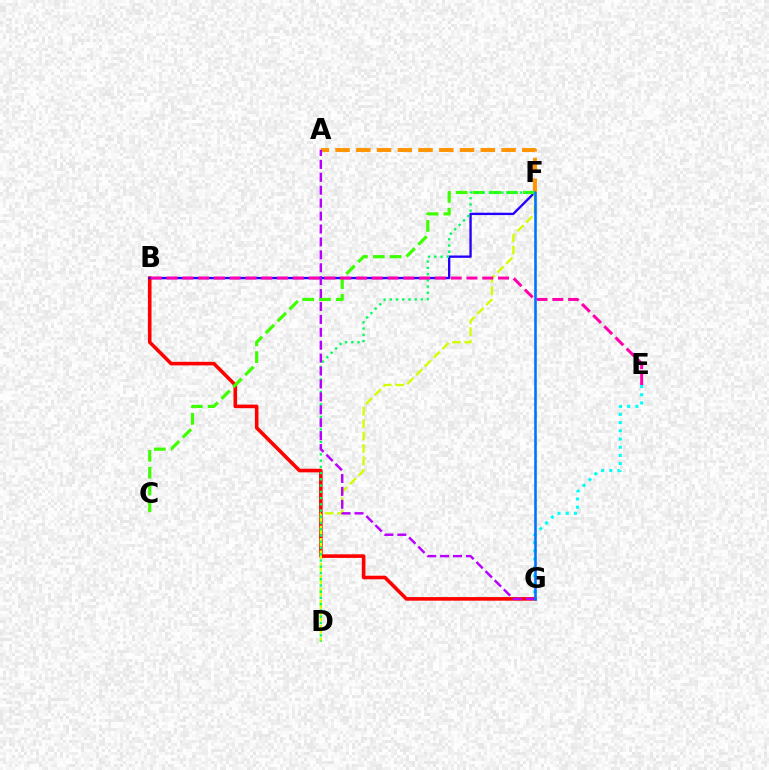{('A', 'F'): [{'color': '#ff9400', 'line_style': 'dashed', 'thickness': 2.82}], ('B', 'G'): [{'color': '#ff0000', 'line_style': 'solid', 'thickness': 2.59}], ('B', 'F'): [{'color': '#2500ff', 'line_style': 'solid', 'thickness': 1.69}], ('D', 'F'): [{'color': '#d1ff00', 'line_style': 'dashed', 'thickness': 1.69}, {'color': '#00ff5c', 'line_style': 'dotted', 'thickness': 1.7}], ('C', 'F'): [{'color': '#3dff00', 'line_style': 'dashed', 'thickness': 2.28}], ('B', 'E'): [{'color': '#ff00ac', 'line_style': 'dashed', 'thickness': 2.14}], ('E', 'G'): [{'color': '#00fff6', 'line_style': 'dotted', 'thickness': 2.23}], ('A', 'G'): [{'color': '#b900ff', 'line_style': 'dashed', 'thickness': 1.75}], ('F', 'G'): [{'color': '#0074ff', 'line_style': 'solid', 'thickness': 1.88}]}